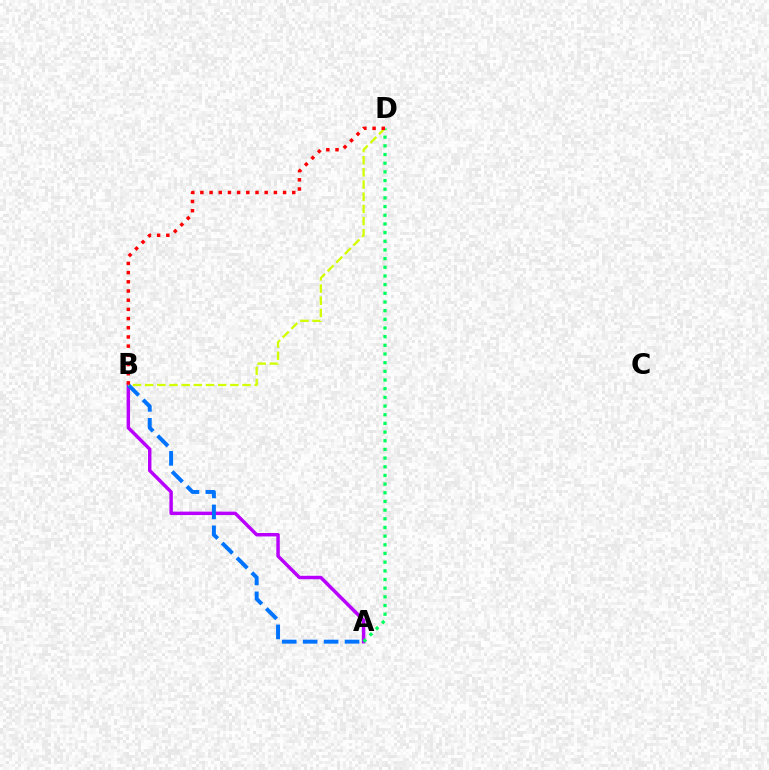{('A', 'B'): [{'color': '#b900ff', 'line_style': 'solid', 'thickness': 2.48}, {'color': '#0074ff', 'line_style': 'dashed', 'thickness': 2.84}], ('A', 'D'): [{'color': '#00ff5c', 'line_style': 'dotted', 'thickness': 2.36}], ('B', 'D'): [{'color': '#d1ff00', 'line_style': 'dashed', 'thickness': 1.65}, {'color': '#ff0000', 'line_style': 'dotted', 'thickness': 2.5}]}